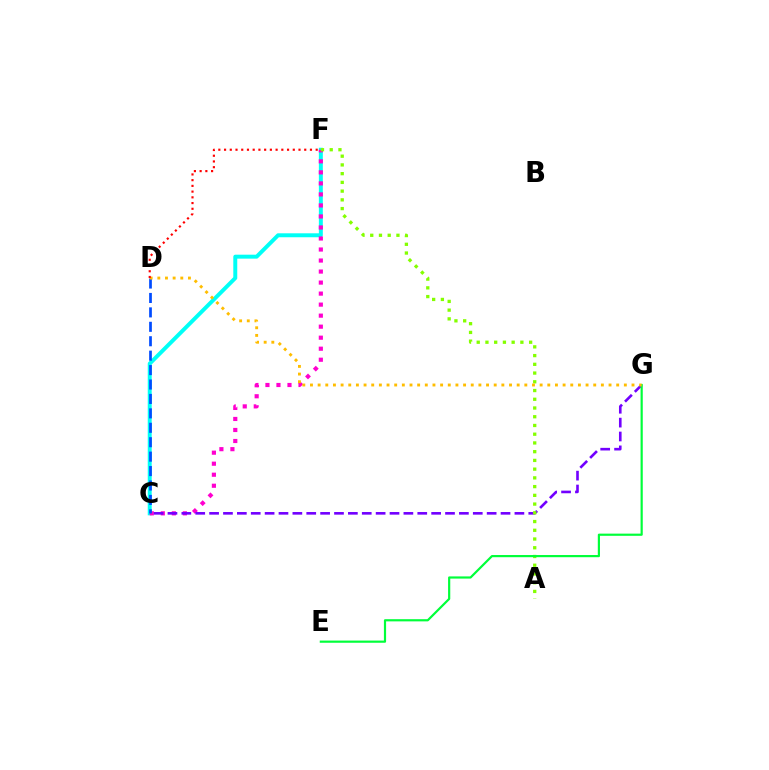{('C', 'F'): [{'color': '#00fff6', 'line_style': 'solid', 'thickness': 2.85}, {'color': '#ff00cf', 'line_style': 'dotted', 'thickness': 2.99}], ('C', 'G'): [{'color': '#7200ff', 'line_style': 'dashed', 'thickness': 1.89}], ('A', 'F'): [{'color': '#84ff00', 'line_style': 'dotted', 'thickness': 2.37}], ('E', 'G'): [{'color': '#00ff39', 'line_style': 'solid', 'thickness': 1.57}], ('C', 'D'): [{'color': '#004bff', 'line_style': 'dashed', 'thickness': 1.96}], ('D', 'G'): [{'color': '#ffbd00', 'line_style': 'dotted', 'thickness': 2.08}], ('D', 'F'): [{'color': '#ff0000', 'line_style': 'dotted', 'thickness': 1.56}]}